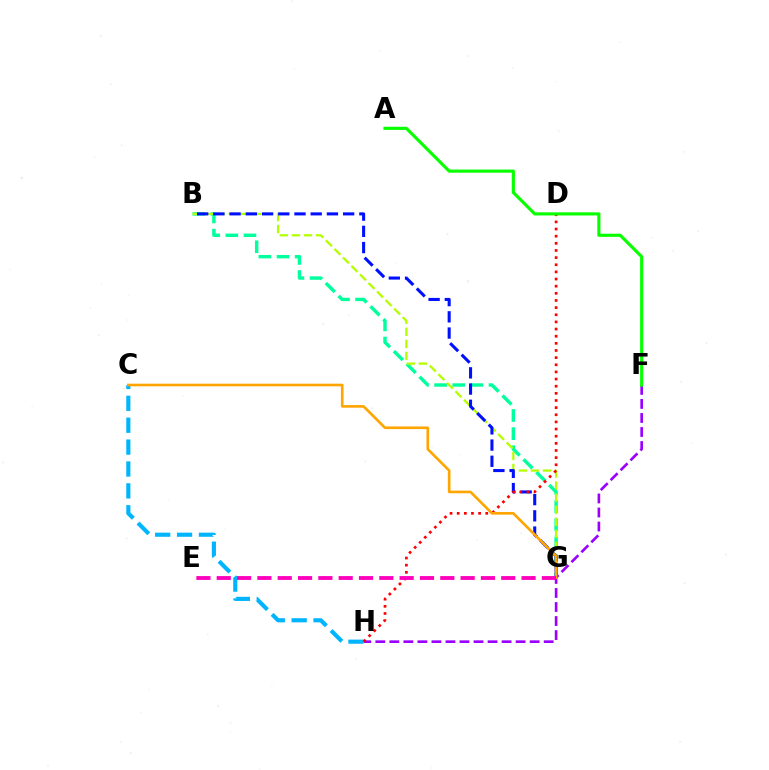{('F', 'H'): [{'color': '#9b00ff', 'line_style': 'dashed', 'thickness': 1.91}], ('B', 'G'): [{'color': '#00ff9d', 'line_style': 'dashed', 'thickness': 2.46}, {'color': '#b3ff00', 'line_style': 'dashed', 'thickness': 1.64}, {'color': '#0010ff', 'line_style': 'dashed', 'thickness': 2.2}], ('C', 'H'): [{'color': '#00b5ff', 'line_style': 'dashed', 'thickness': 2.97}], ('D', 'H'): [{'color': '#ff0000', 'line_style': 'dotted', 'thickness': 1.94}], ('A', 'F'): [{'color': '#08ff00', 'line_style': 'solid', 'thickness': 2.25}], ('C', 'G'): [{'color': '#ffa500', 'line_style': 'solid', 'thickness': 1.89}], ('E', 'G'): [{'color': '#ff00bd', 'line_style': 'dashed', 'thickness': 2.76}]}